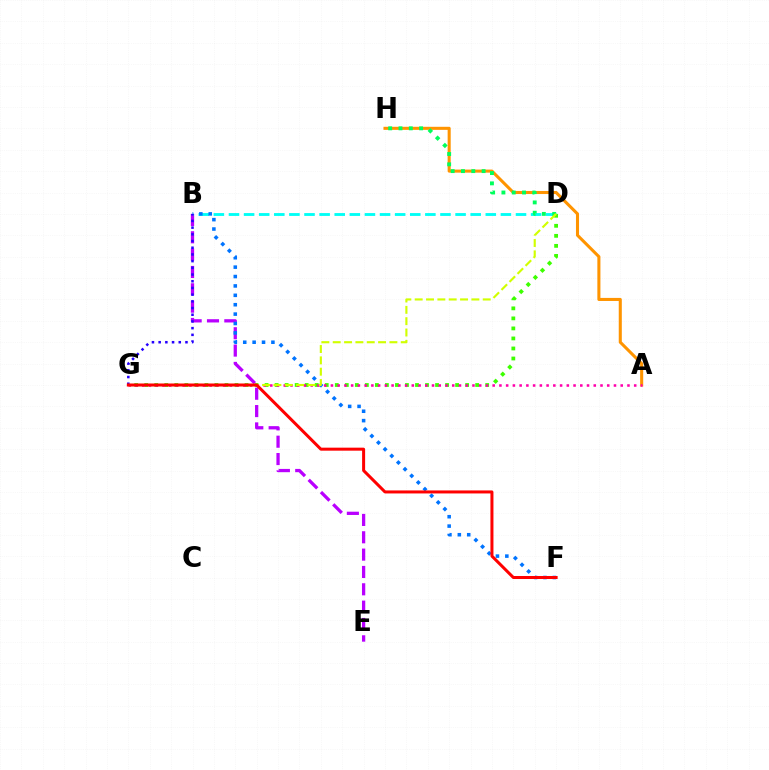{('B', 'E'): [{'color': '#b900ff', 'line_style': 'dashed', 'thickness': 2.36}], ('A', 'H'): [{'color': '#ff9400', 'line_style': 'solid', 'thickness': 2.21}], ('B', 'D'): [{'color': '#00fff6', 'line_style': 'dashed', 'thickness': 2.05}], ('D', 'H'): [{'color': '#00ff5c', 'line_style': 'dotted', 'thickness': 2.8}], ('B', 'F'): [{'color': '#0074ff', 'line_style': 'dotted', 'thickness': 2.55}], ('D', 'G'): [{'color': '#3dff00', 'line_style': 'dotted', 'thickness': 2.72}, {'color': '#d1ff00', 'line_style': 'dashed', 'thickness': 1.54}], ('A', 'G'): [{'color': '#ff00ac', 'line_style': 'dotted', 'thickness': 1.83}], ('B', 'G'): [{'color': '#2500ff', 'line_style': 'dotted', 'thickness': 1.82}], ('F', 'G'): [{'color': '#ff0000', 'line_style': 'solid', 'thickness': 2.17}]}